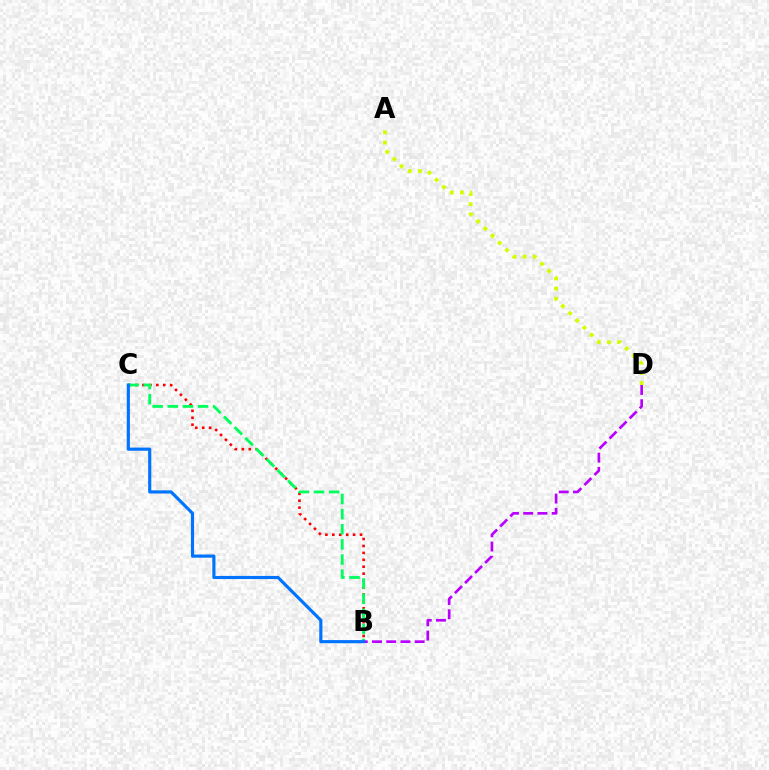{('B', 'C'): [{'color': '#ff0000', 'line_style': 'dotted', 'thickness': 1.88}, {'color': '#00ff5c', 'line_style': 'dashed', 'thickness': 2.06}, {'color': '#0074ff', 'line_style': 'solid', 'thickness': 2.27}], ('A', 'D'): [{'color': '#d1ff00', 'line_style': 'dotted', 'thickness': 2.77}], ('B', 'D'): [{'color': '#b900ff', 'line_style': 'dashed', 'thickness': 1.93}]}